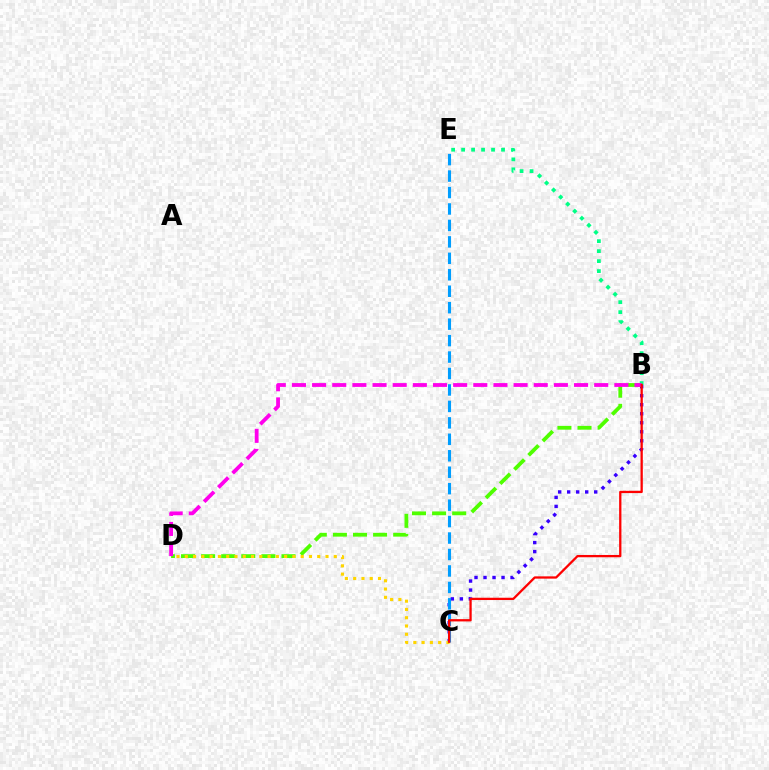{('B', 'C'): [{'color': '#3700ff', 'line_style': 'dotted', 'thickness': 2.45}, {'color': '#ff0000', 'line_style': 'solid', 'thickness': 1.64}], ('B', 'D'): [{'color': '#4fff00', 'line_style': 'dashed', 'thickness': 2.73}, {'color': '#ff00ed', 'line_style': 'dashed', 'thickness': 2.74}], ('C', 'D'): [{'color': '#ffd500', 'line_style': 'dotted', 'thickness': 2.25}], ('B', 'E'): [{'color': '#00ff86', 'line_style': 'dotted', 'thickness': 2.71}], ('C', 'E'): [{'color': '#009eff', 'line_style': 'dashed', 'thickness': 2.24}]}